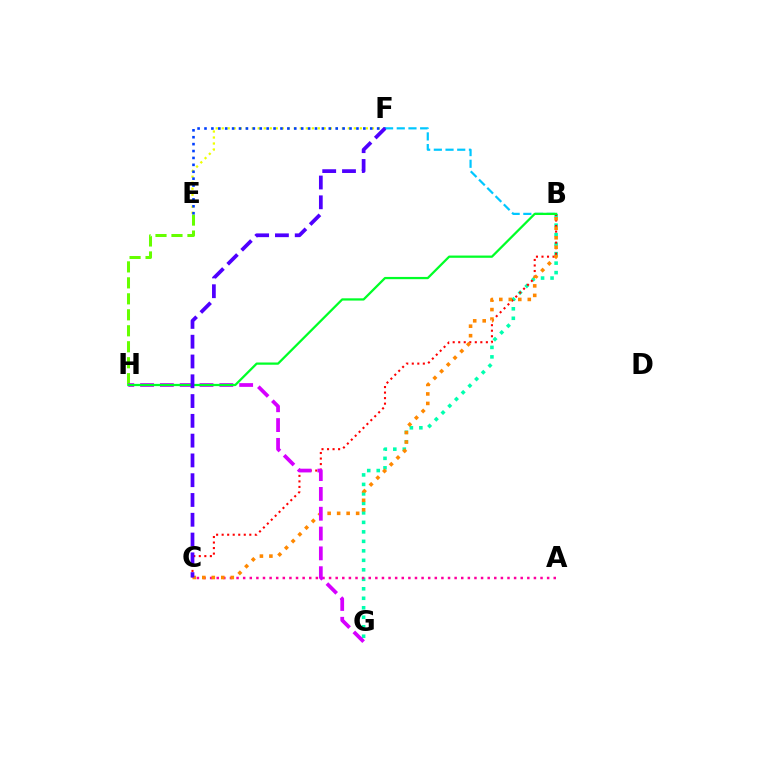{('B', 'G'): [{'color': '#00ffaf', 'line_style': 'dotted', 'thickness': 2.58}], ('E', 'F'): [{'color': '#eeff00', 'line_style': 'dotted', 'thickness': 1.63}, {'color': '#003fff', 'line_style': 'dotted', 'thickness': 1.88}], ('E', 'H'): [{'color': '#66ff00', 'line_style': 'dashed', 'thickness': 2.17}], ('B', 'F'): [{'color': '#00c7ff', 'line_style': 'dashed', 'thickness': 1.59}], ('B', 'C'): [{'color': '#ff0000', 'line_style': 'dotted', 'thickness': 1.5}, {'color': '#ff8800', 'line_style': 'dotted', 'thickness': 2.58}], ('A', 'C'): [{'color': '#ff00a0', 'line_style': 'dotted', 'thickness': 1.8}], ('G', 'H'): [{'color': '#d600ff', 'line_style': 'dashed', 'thickness': 2.69}], ('B', 'H'): [{'color': '#00ff27', 'line_style': 'solid', 'thickness': 1.62}], ('C', 'F'): [{'color': '#4f00ff', 'line_style': 'dashed', 'thickness': 2.69}]}